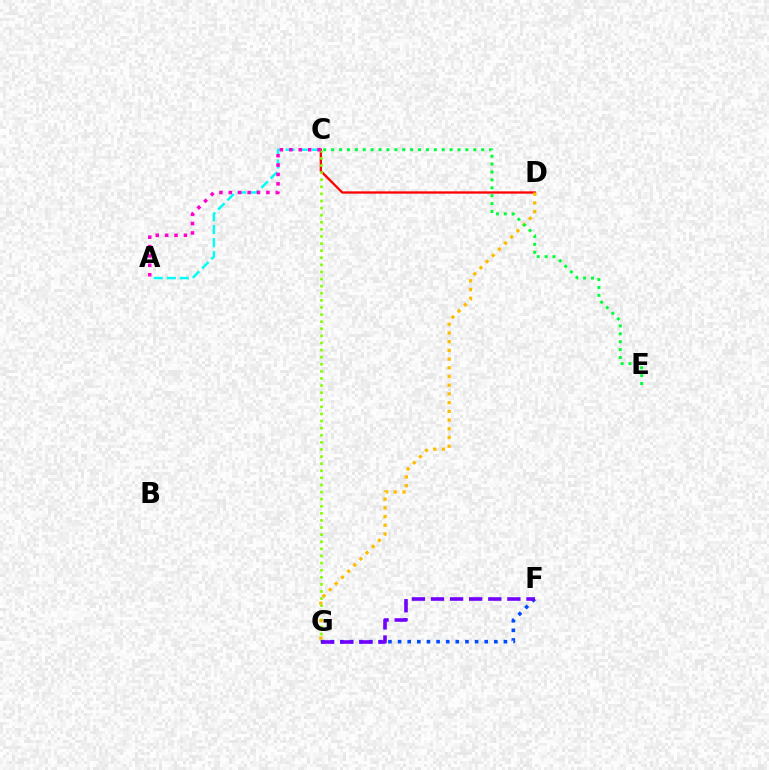{('C', 'D'): [{'color': '#ff0000', 'line_style': 'solid', 'thickness': 1.65}], ('A', 'C'): [{'color': '#00fff6', 'line_style': 'dashed', 'thickness': 1.78}, {'color': '#ff00cf', 'line_style': 'dotted', 'thickness': 2.55}], ('C', 'G'): [{'color': '#84ff00', 'line_style': 'dotted', 'thickness': 1.93}], ('F', 'G'): [{'color': '#004bff', 'line_style': 'dotted', 'thickness': 2.61}, {'color': '#7200ff', 'line_style': 'dashed', 'thickness': 2.59}], ('D', 'G'): [{'color': '#ffbd00', 'line_style': 'dotted', 'thickness': 2.37}], ('C', 'E'): [{'color': '#00ff39', 'line_style': 'dotted', 'thickness': 2.14}]}